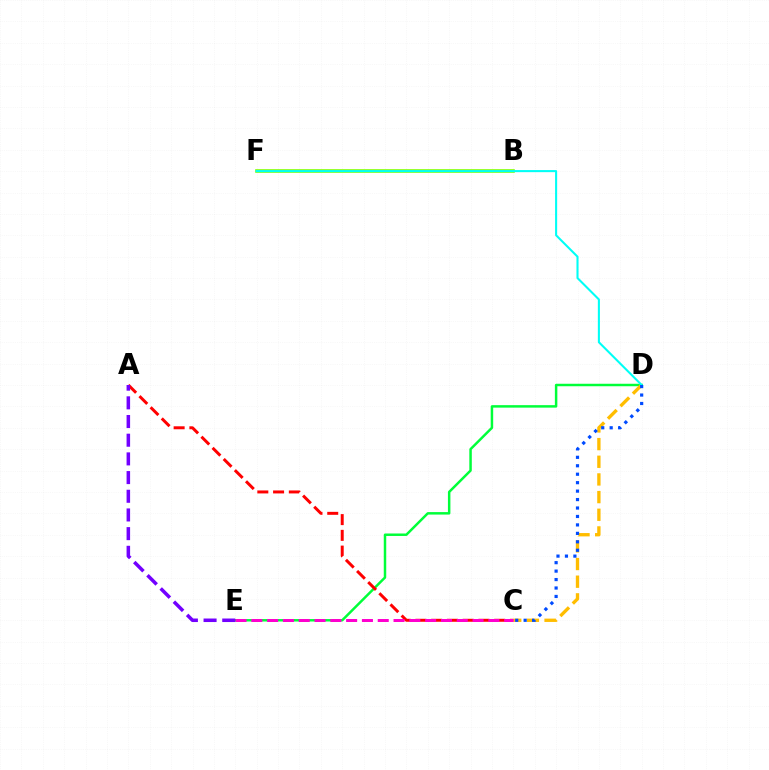{('D', 'E'): [{'color': '#00ff39', 'line_style': 'solid', 'thickness': 1.78}], ('C', 'D'): [{'color': '#ffbd00', 'line_style': 'dashed', 'thickness': 2.4}, {'color': '#004bff', 'line_style': 'dotted', 'thickness': 2.3}], ('A', 'C'): [{'color': '#ff0000', 'line_style': 'dashed', 'thickness': 2.14}], ('C', 'E'): [{'color': '#ff00cf', 'line_style': 'dashed', 'thickness': 2.15}], ('A', 'E'): [{'color': '#7200ff', 'line_style': 'dashed', 'thickness': 2.54}], ('B', 'F'): [{'color': '#84ff00', 'line_style': 'solid', 'thickness': 2.61}], ('D', 'F'): [{'color': '#00fff6', 'line_style': 'solid', 'thickness': 1.5}]}